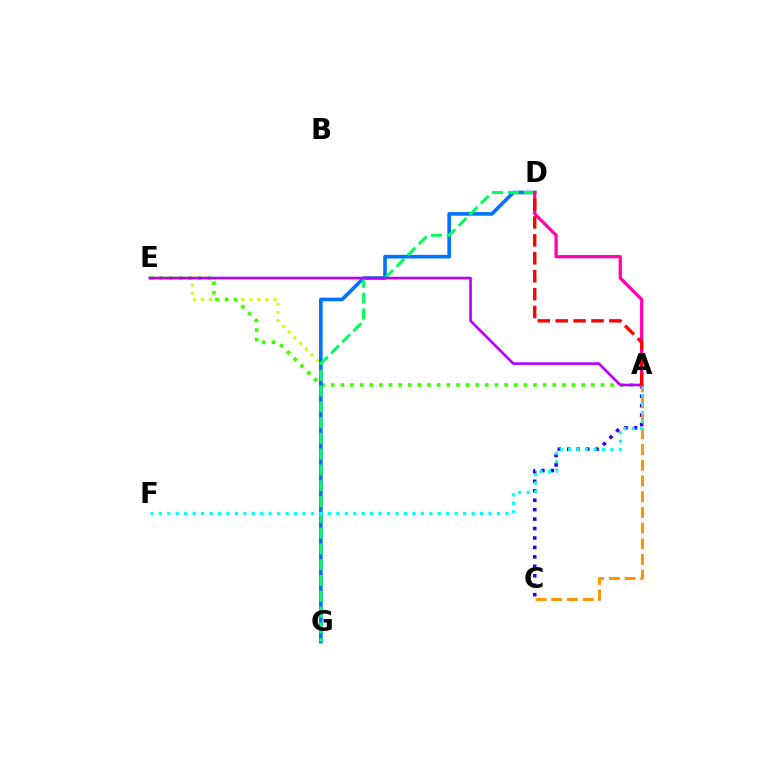{('A', 'C'): [{'color': '#2500ff', 'line_style': 'dotted', 'thickness': 2.57}, {'color': '#ff9400', 'line_style': 'dashed', 'thickness': 2.14}], ('E', 'G'): [{'color': '#d1ff00', 'line_style': 'dotted', 'thickness': 2.19}], ('A', 'E'): [{'color': '#3dff00', 'line_style': 'dotted', 'thickness': 2.62}, {'color': '#b900ff', 'line_style': 'solid', 'thickness': 1.91}], ('D', 'G'): [{'color': '#0074ff', 'line_style': 'solid', 'thickness': 2.63}, {'color': '#00ff5c', 'line_style': 'dashed', 'thickness': 2.15}], ('A', 'F'): [{'color': '#00fff6', 'line_style': 'dotted', 'thickness': 2.3}], ('A', 'D'): [{'color': '#ff00ac', 'line_style': 'solid', 'thickness': 2.32}, {'color': '#ff0000', 'line_style': 'dashed', 'thickness': 2.43}]}